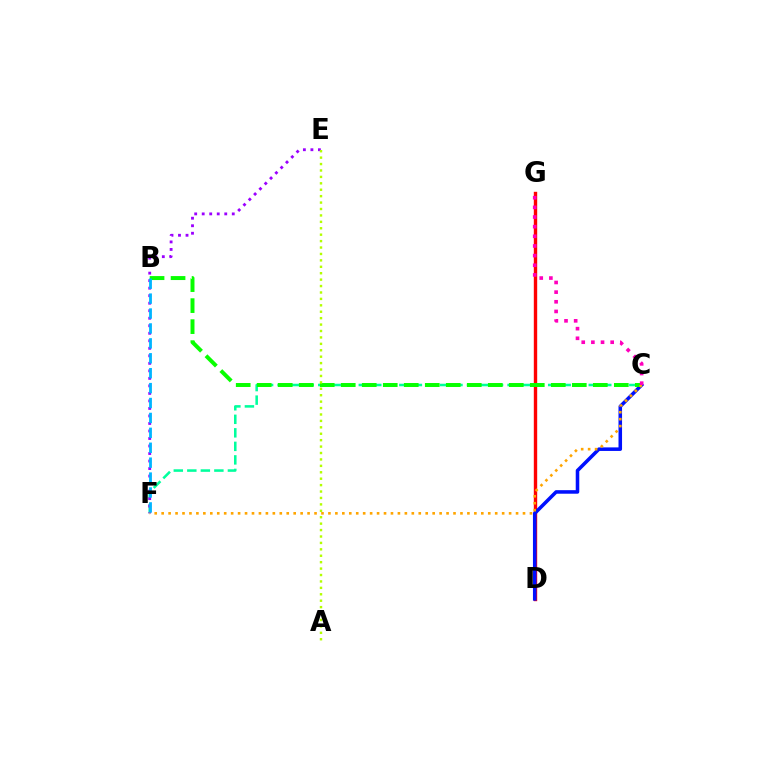{('C', 'F'): [{'color': '#00ff9d', 'line_style': 'dashed', 'thickness': 1.84}, {'color': '#ffa500', 'line_style': 'dotted', 'thickness': 1.89}], ('D', 'G'): [{'color': '#ff0000', 'line_style': 'solid', 'thickness': 2.44}], ('C', 'D'): [{'color': '#0010ff', 'line_style': 'solid', 'thickness': 2.55}], ('B', 'C'): [{'color': '#08ff00', 'line_style': 'dashed', 'thickness': 2.85}], ('E', 'F'): [{'color': '#9b00ff', 'line_style': 'dotted', 'thickness': 2.04}], ('B', 'F'): [{'color': '#00b5ff', 'line_style': 'dashed', 'thickness': 2.03}], ('A', 'E'): [{'color': '#b3ff00', 'line_style': 'dotted', 'thickness': 1.74}], ('C', 'G'): [{'color': '#ff00bd', 'line_style': 'dotted', 'thickness': 2.62}]}